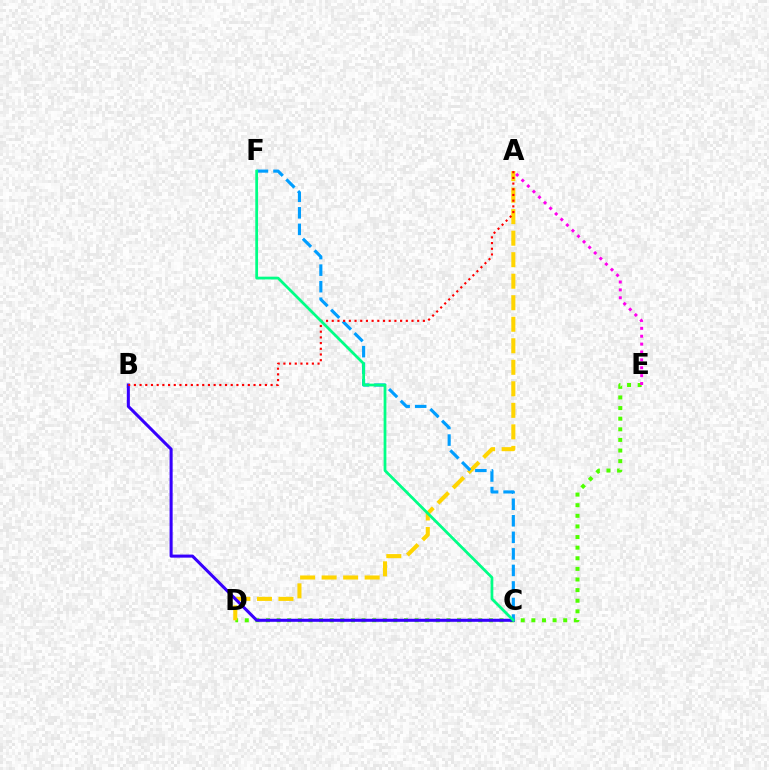{('D', 'E'): [{'color': '#4fff00', 'line_style': 'dotted', 'thickness': 2.88}], ('A', 'D'): [{'color': '#ffd500', 'line_style': 'dashed', 'thickness': 2.92}], ('B', 'C'): [{'color': '#3700ff', 'line_style': 'solid', 'thickness': 2.2}], ('A', 'E'): [{'color': '#ff00ed', 'line_style': 'dotted', 'thickness': 2.14}], ('C', 'F'): [{'color': '#009eff', 'line_style': 'dashed', 'thickness': 2.25}, {'color': '#00ff86', 'line_style': 'solid', 'thickness': 1.99}], ('A', 'B'): [{'color': '#ff0000', 'line_style': 'dotted', 'thickness': 1.55}]}